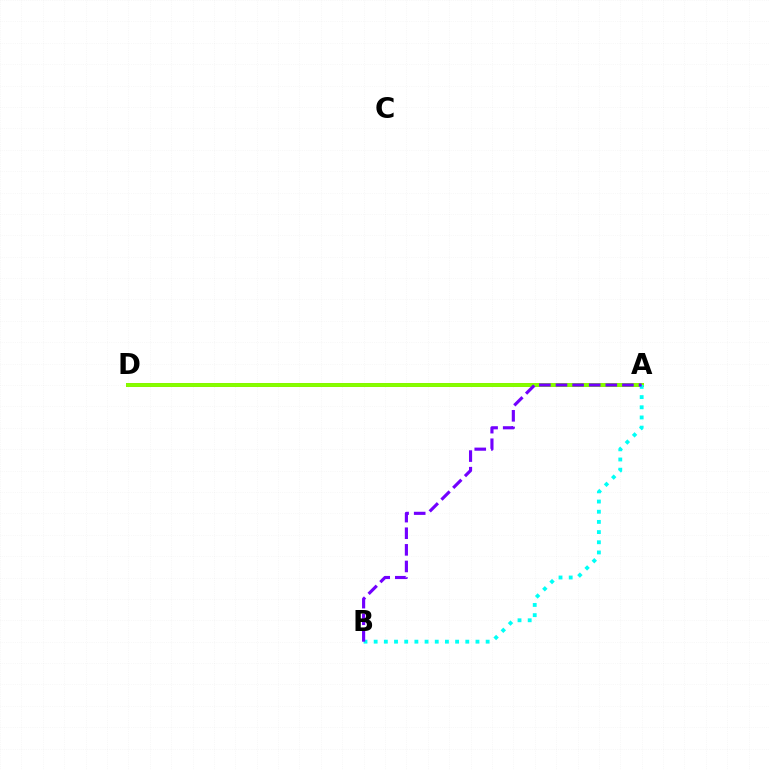{('A', 'D'): [{'color': '#ff0000', 'line_style': 'solid', 'thickness': 2.86}, {'color': '#84ff00', 'line_style': 'solid', 'thickness': 2.83}], ('A', 'B'): [{'color': '#00fff6', 'line_style': 'dotted', 'thickness': 2.77}, {'color': '#7200ff', 'line_style': 'dashed', 'thickness': 2.26}]}